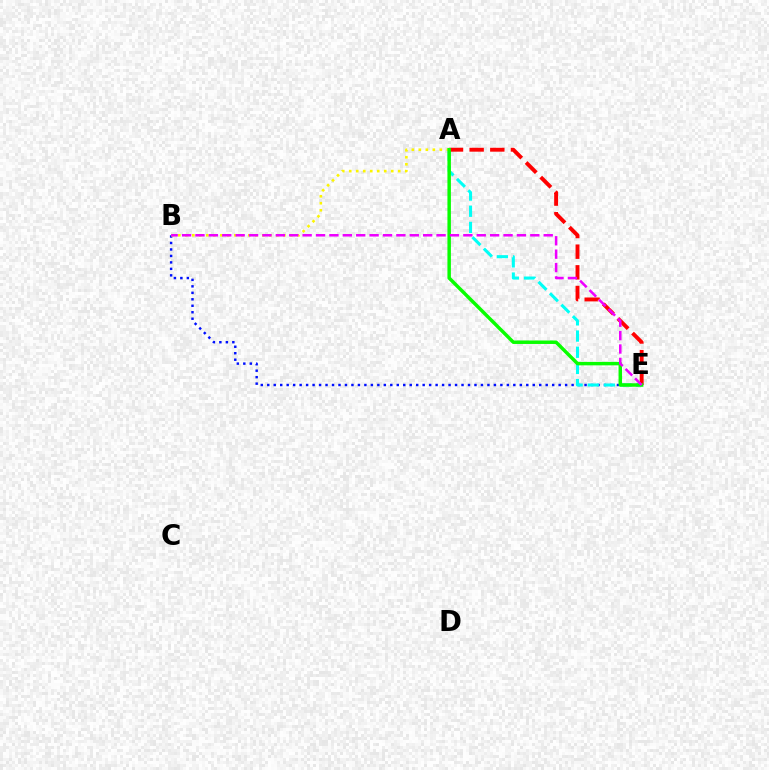{('B', 'E'): [{'color': '#0010ff', 'line_style': 'dotted', 'thickness': 1.76}, {'color': '#ee00ff', 'line_style': 'dashed', 'thickness': 1.82}], ('A', 'E'): [{'color': '#00fff6', 'line_style': 'dashed', 'thickness': 2.2}, {'color': '#ff0000', 'line_style': 'dashed', 'thickness': 2.81}, {'color': '#08ff00', 'line_style': 'solid', 'thickness': 2.5}], ('A', 'B'): [{'color': '#fcf500', 'line_style': 'dotted', 'thickness': 1.9}]}